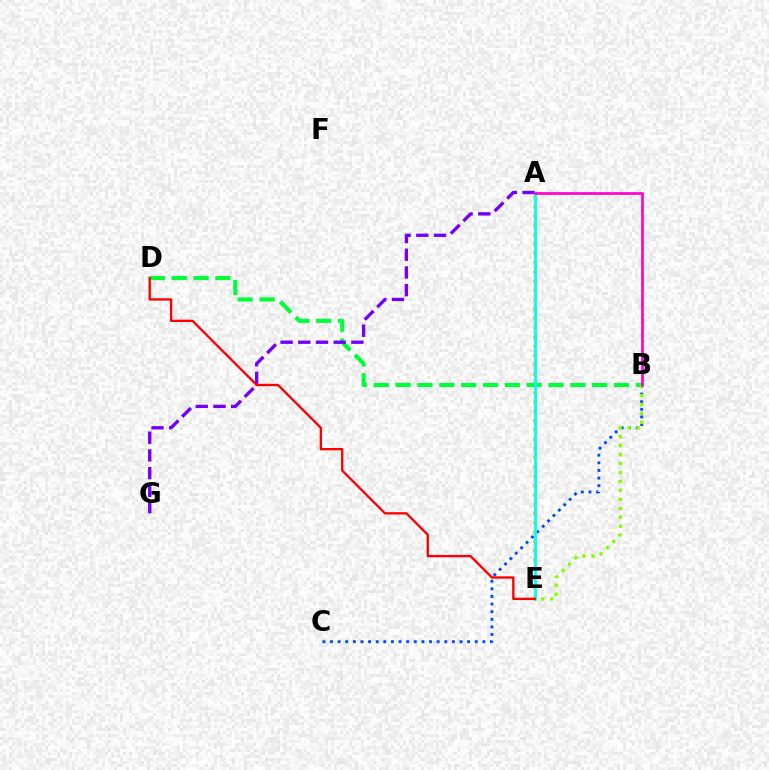{('B', 'C'): [{'color': '#004bff', 'line_style': 'dotted', 'thickness': 2.07}], ('A', 'E'): [{'color': '#ffbd00', 'line_style': 'dotted', 'thickness': 2.53}, {'color': '#00fff6', 'line_style': 'solid', 'thickness': 2.04}], ('B', 'D'): [{'color': '#00ff39', 'line_style': 'dashed', 'thickness': 2.97}], ('A', 'G'): [{'color': '#7200ff', 'line_style': 'dashed', 'thickness': 2.41}], ('B', 'E'): [{'color': '#84ff00', 'line_style': 'dotted', 'thickness': 2.43}], ('D', 'E'): [{'color': '#ff0000', 'line_style': 'solid', 'thickness': 1.68}], ('A', 'B'): [{'color': '#ff00cf', 'line_style': 'solid', 'thickness': 1.93}]}